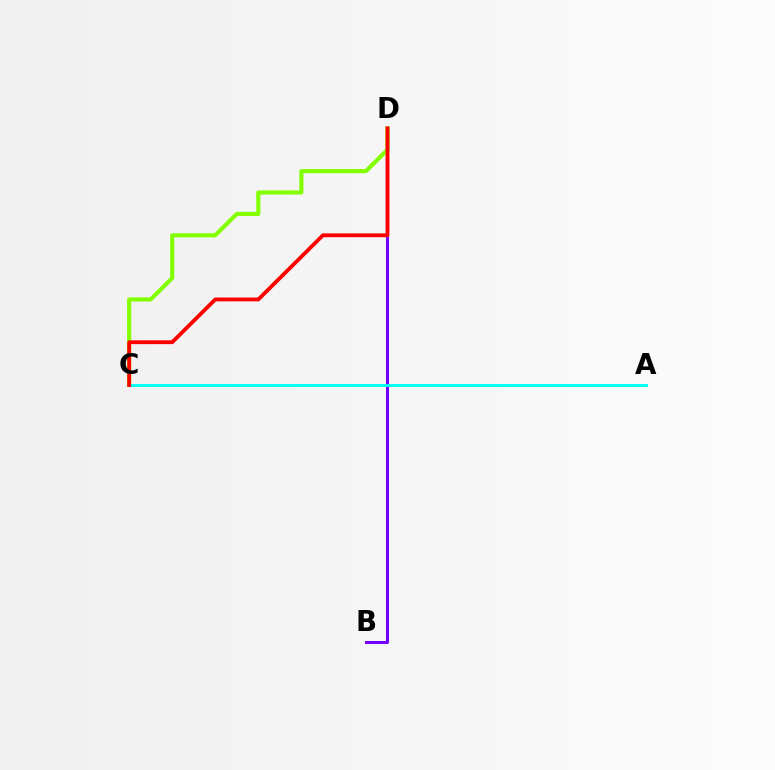{('C', 'D'): [{'color': '#84ff00', 'line_style': 'solid', 'thickness': 2.98}, {'color': '#ff0000', 'line_style': 'solid', 'thickness': 2.76}], ('B', 'D'): [{'color': '#7200ff', 'line_style': 'solid', 'thickness': 2.17}], ('A', 'C'): [{'color': '#00fff6', 'line_style': 'solid', 'thickness': 2.07}]}